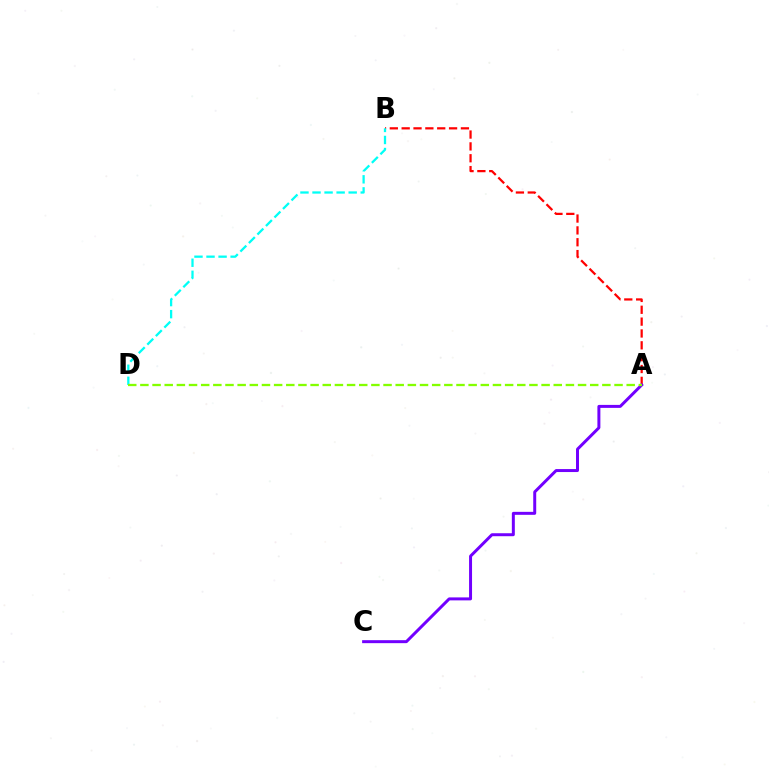{('A', 'B'): [{'color': '#ff0000', 'line_style': 'dashed', 'thickness': 1.61}], ('A', 'C'): [{'color': '#7200ff', 'line_style': 'solid', 'thickness': 2.14}], ('B', 'D'): [{'color': '#00fff6', 'line_style': 'dashed', 'thickness': 1.64}], ('A', 'D'): [{'color': '#84ff00', 'line_style': 'dashed', 'thickness': 1.65}]}